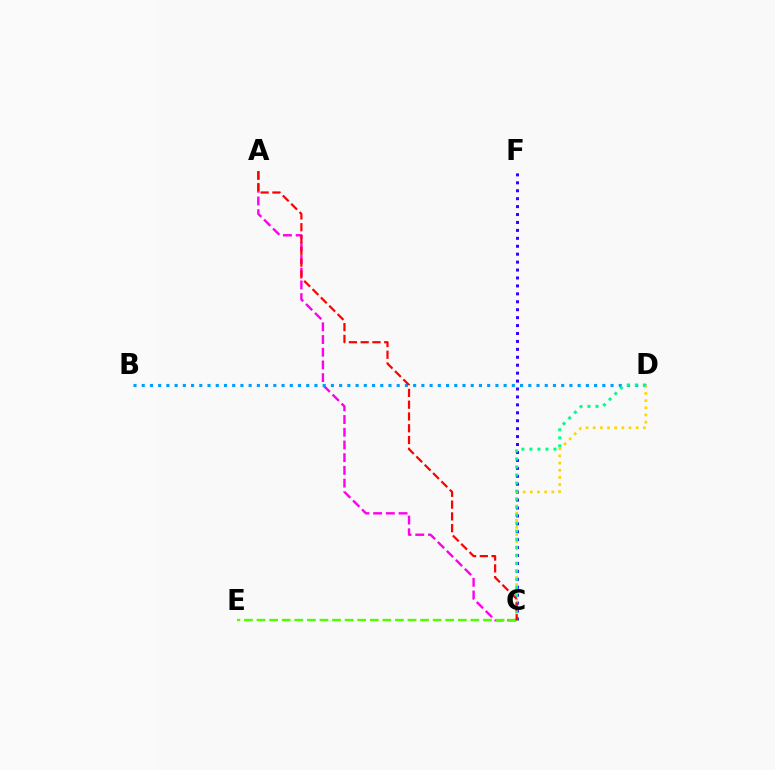{('C', 'F'): [{'color': '#3700ff', 'line_style': 'dotted', 'thickness': 2.15}], ('A', 'C'): [{'color': '#ff00ed', 'line_style': 'dashed', 'thickness': 1.73}, {'color': '#ff0000', 'line_style': 'dashed', 'thickness': 1.6}], ('C', 'E'): [{'color': '#4fff00', 'line_style': 'dashed', 'thickness': 1.71}], ('B', 'D'): [{'color': '#009eff', 'line_style': 'dotted', 'thickness': 2.23}], ('C', 'D'): [{'color': '#ffd500', 'line_style': 'dotted', 'thickness': 1.94}, {'color': '#00ff86', 'line_style': 'dotted', 'thickness': 2.18}]}